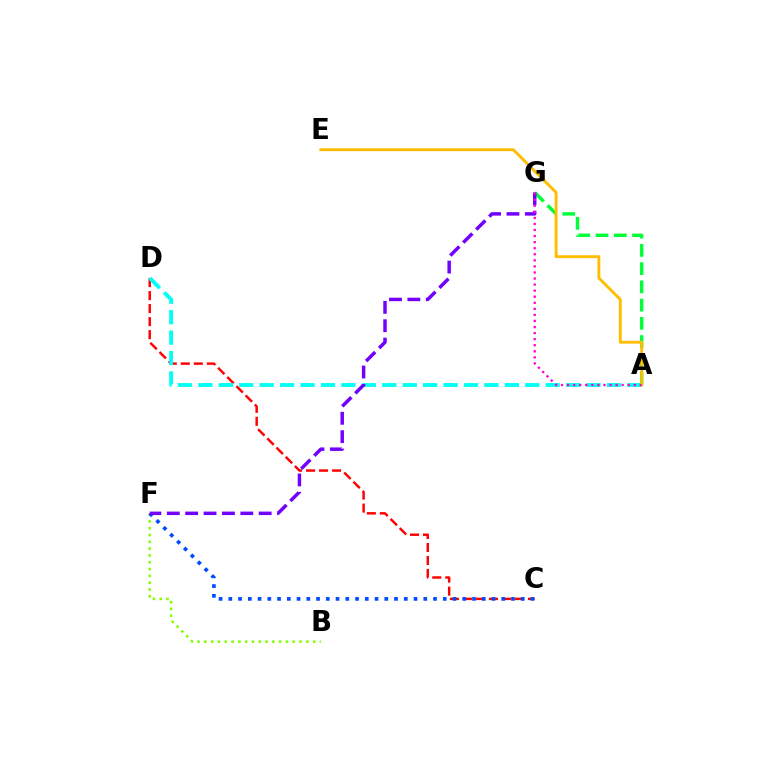{('C', 'D'): [{'color': '#ff0000', 'line_style': 'dashed', 'thickness': 1.77}], ('A', 'G'): [{'color': '#00ff39', 'line_style': 'dashed', 'thickness': 2.48}, {'color': '#ff00cf', 'line_style': 'dotted', 'thickness': 1.65}], ('B', 'F'): [{'color': '#84ff00', 'line_style': 'dotted', 'thickness': 1.85}], ('A', 'D'): [{'color': '#00fff6', 'line_style': 'dashed', 'thickness': 2.77}], ('C', 'F'): [{'color': '#004bff', 'line_style': 'dotted', 'thickness': 2.65}], ('F', 'G'): [{'color': '#7200ff', 'line_style': 'dashed', 'thickness': 2.5}], ('A', 'E'): [{'color': '#ffbd00', 'line_style': 'solid', 'thickness': 2.08}]}